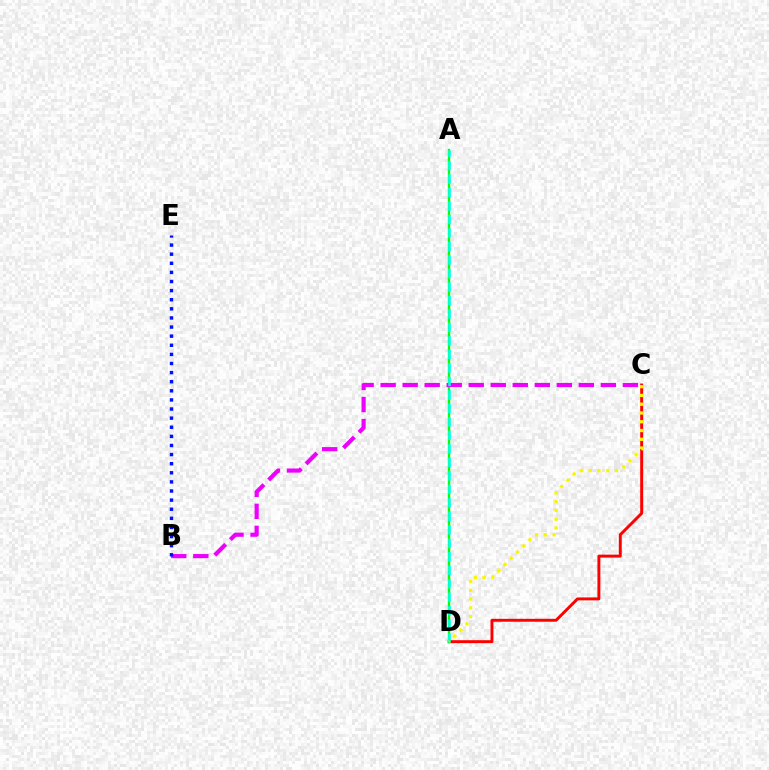{('C', 'D'): [{'color': '#ff0000', 'line_style': 'solid', 'thickness': 2.11}, {'color': '#fcf500', 'line_style': 'dotted', 'thickness': 2.38}], ('A', 'D'): [{'color': '#08ff00', 'line_style': 'solid', 'thickness': 1.7}, {'color': '#00fff6', 'line_style': 'dashed', 'thickness': 1.83}], ('B', 'C'): [{'color': '#ee00ff', 'line_style': 'dashed', 'thickness': 2.99}], ('B', 'E'): [{'color': '#0010ff', 'line_style': 'dotted', 'thickness': 2.47}]}